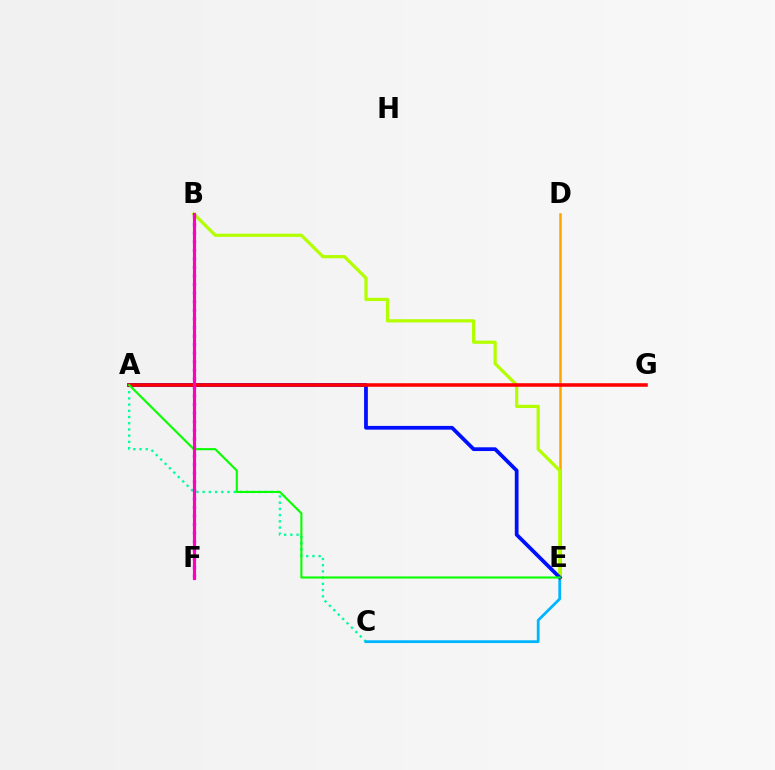{('A', 'C'): [{'color': '#00ff9d', 'line_style': 'dotted', 'thickness': 1.69}], ('C', 'E'): [{'color': '#00b5ff', 'line_style': 'solid', 'thickness': 2.01}], ('D', 'E'): [{'color': '#ffa500', 'line_style': 'solid', 'thickness': 1.81}], ('B', 'E'): [{'color': '#b3ff00', 'line_style': 'solid', 'thickness': 2.32}], ('B', 'F'): [{'color': '#9b00ff', 'line_style': 'dotted', 'thickness': 2.33}, {'color': '#ff00bd', 'line_style': 'solid', 'thickness': 2.28}], ('A', 'E'): [{'color': '#0010ff', 'line_style': 'solid', 'thickness': 2.71}, {'color': '#08ff00', 'line_style': 'solid', 'thickness': 1.52}], ('A', 'G'): [{'color': '#ff0000', 'line_style': 'solid', 'thickness': 2.57}]}